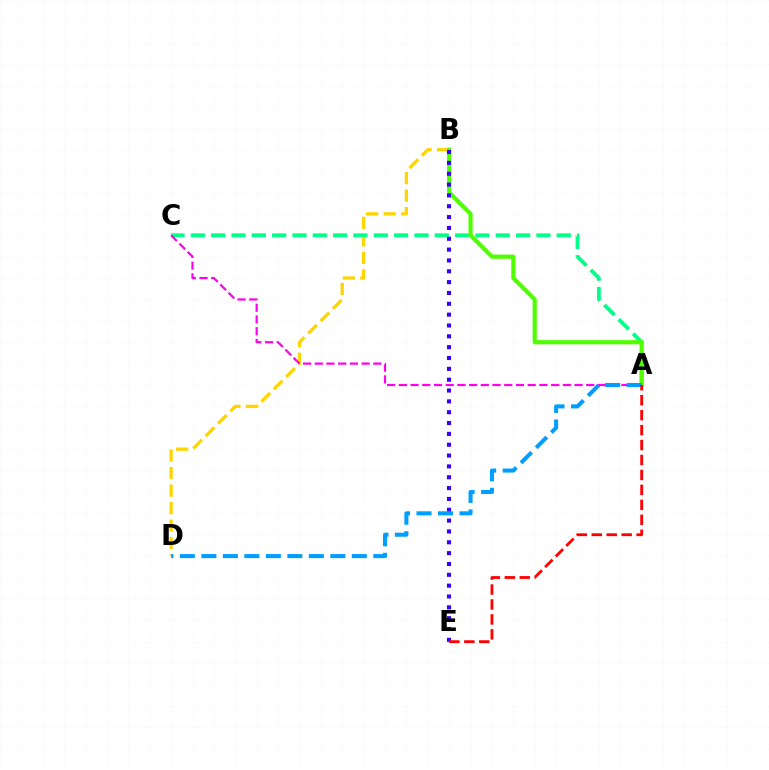{('B', 'D'): [{'color': '#ffd500', 'line_style': 'dashed', 'thickness': 2.38}], ('A', 'C'): [{'color': '#00ff86', 'line_style': 'dashed', 'thickness': 2.76}, {'color': '#ff00ed', 'line_style': 'dashed', 'thickness': 1.59}], ('A', 'B'): [{'color': '#4fff00', 'line_style': 'solid', 'thickness': 3.0}], ('B', 'E'): [{'color': '#3700ff', 'line_style': 'dotted', 'thickness': 2.95}], ('A', 'D'): [{'color': '#009eff', 'line_style': 'dashed', 'thickness': 2.92}], ('A', 'E'): [{'color': '#ff0000', 'line_style': 'dashed', 'thickness': 2.03}]}